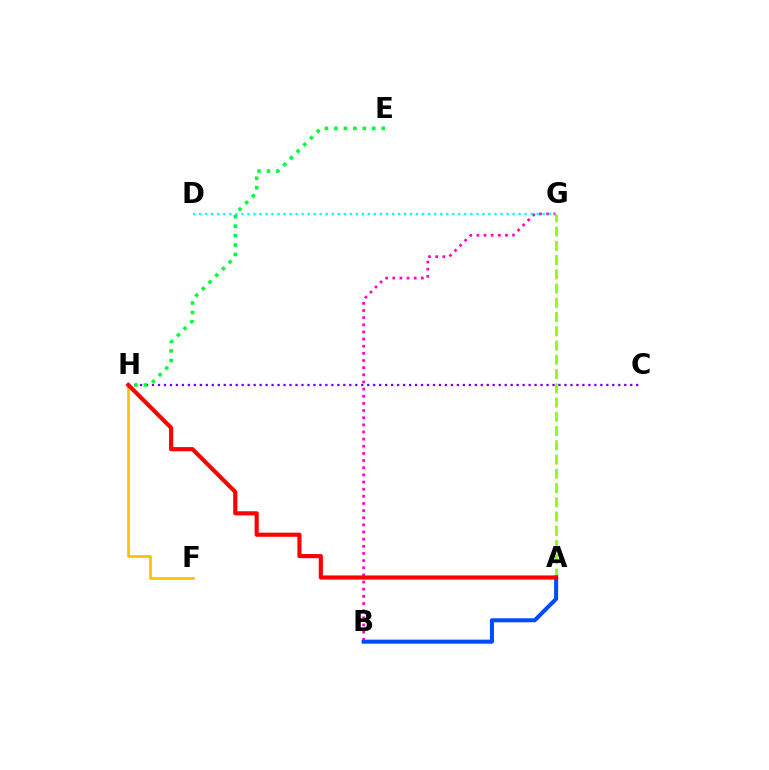{('C', 'H'): [{'color': '#7200ff', 'line_style': 'dotted', 'thickness': 1.62}], ('A', 'G'): [{'color': '#84ff00', 'line_style': 'dashed', 'thickness': 1.94}], ('B', 'G'): [{'color': '#ff00cf', 'line_style': 'dotted', 'thickness': 1.94}], ('F', 'H'): [{'color': '#ffbd00', 'line_style': 'solid', 'thickness': 1.89}], ('D', 'G'): [{'color': '#00fff6', 'line_style': 'dotted', 'thickness': 1.64}], ('A', 'B'): [{'color': '#004bff', 'line_style': 'solid', 'thickness': 2.9}], ('E', 'H'): [{'color': '#00ff39', 'line_style': 'dotted', 'thickness': 2.57}], ('A', 'H'): [{'color': '#ff0000', 'line_style': 'solid', 'thickness': 2.98}]}